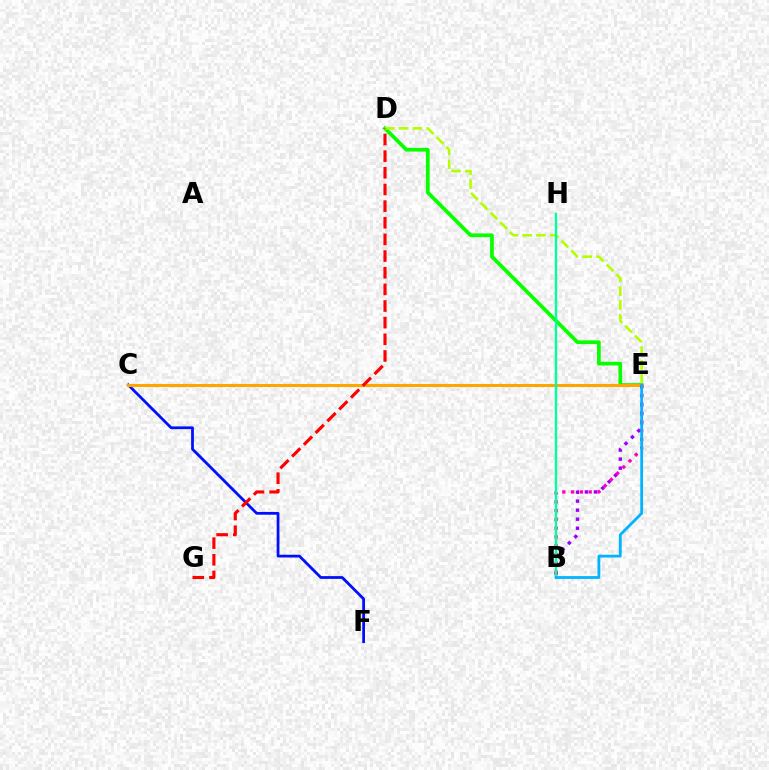{('B', 'E'): [{'color': '#9b00ff', 'line_style': 'dotted', 'thickness': 2.45}, {'color': '#ff00bd', 'line_style': 'dotted', 'thickness': 2.39}, {'color': '#00b5ff', 'line_style': 'solid', 'thickness': 2.01}], ('C', 'F'): [{'color': '#0010ff', 'line_style': 'solid', 'thickness': 1.99}], ('D', 'E'): [{'color': '#08ff00', 'line_style': 'solid', 'thickness': 2.68}, {'color': '#b3ff00', 'line_style': 'dashed', 'thickness': 1.87}], ('C', 'E'): [{'color': '#ffa500', 'line_style': 'solid', 'thickness': 2.2}], ('D', 'G'): [{'color': '#ff0000', 'line_style': 'dashed', 'thickness': 2.26}], ('B', 'H'): [{'color': '#00ff9d', 'line_style': 'solid', 'thickness': 1.7}]}